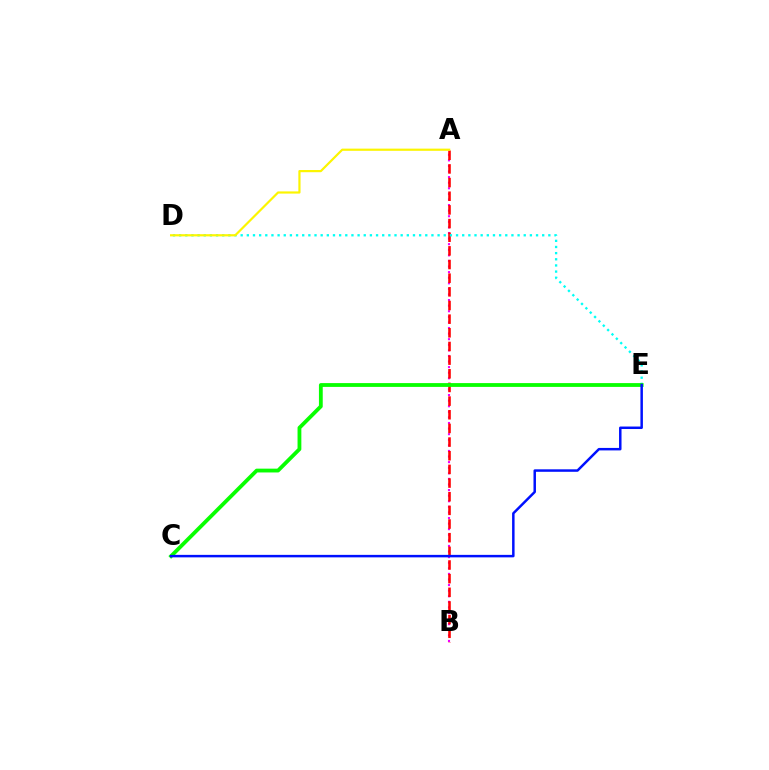{('A', 'B'): [{'color': '#ee00ff', 'line_style': 'dotted', 'thickness': 1.52}, {'color': '#ff0000', 'line_style': 'dashed', 'thickness': 1.86}], ('D', 'E'): [{'color': '#00fff6', 'line_style': 'dotted', 'thickness': 1.67}], ('A', 'D'): [{'color': '#fcf500', 'line_style': 'solid', 'thickness': 1.58}], ('C', 'E'): [{'color': '#08ff00', 'line_style': 'solid', 'thickness': 2.74}, {'color': '#0010ff', 'line_style': 'solid', 'thickness': 1.79}]}